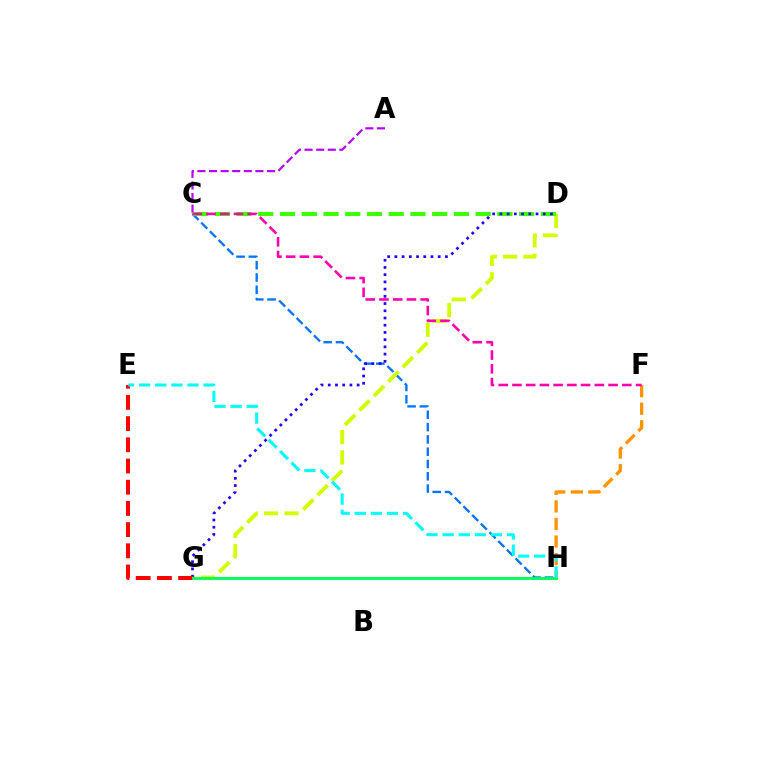{('C', 'H'): [{'color': '#0074ff', 'line_style': 'dashed', 'thickness': 1.67}], ('D', 'G'): [{'color': '#d1ff00', 'line_style': 'dashed', 'thickness': 2.77}, {'color': '#2500ff', 'line_style': 'dotted', 'thickness': 1.96}], ('A', 'C'): [{'color': '#b900ff', 'line_style': 'dashed', 'thickness': 1.58}], ('C', 'D'): [{'color': '#3dff00', 'line_style': 'dashed', 'thickness': 2.95}], ('F', 'H'): [{'color': '#ff9400', 'line_style': 'dashed', 'thickness': 2.39}], ('E', 'G'): [{'color': '#ff0000', 'line_style': 'dashed', 'thickness': 2.88}], ('G', 'H'): [{'color': '#00ff5c', 'line_style': 'solid', 'thickness': 2.06}], ('E', 'H'): [{'color': '#00fff6', 'line_style': 'dashed', 'thickness': 2.19}], ('C', 'F'): [{'color': '#ff00ac', 'line_style': 'dashed', 'thickness': 1.87}]}